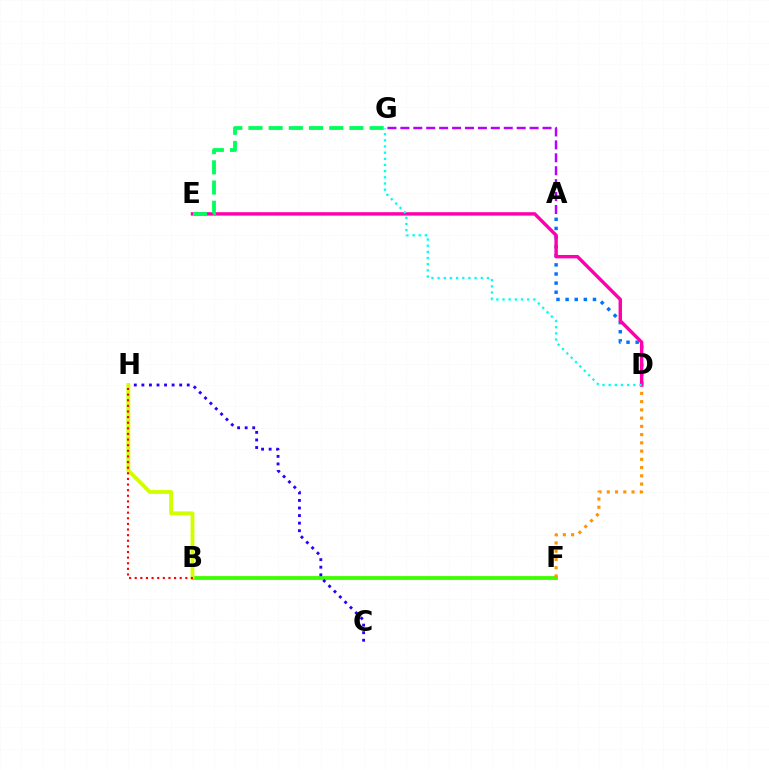{('B', 'F'): [{'color': '#3dff00', 'line_style': 'solid', 'thickness': 2.74}], ('D', 'F'): [{'color': '#ff9400', 'line_style': 'dotted', 'thickness': 2.24}], ('C', 'H'): [{'color': '#2500ff', 'line_style': 'dotted', 'thickness': 2.05}], ('B', 'H'): [{'color': '#d1ff00', 'line_style': 'solid', 'thickness': 2.77}, {'color': '#ff0000', 'line_style': 'dotted', 'thickness': 1.53}], ('A', 'D'): [{'color': '#0074ff', 'line_style': 'dotted', 'thickness': 2.48}], ('D', 'E'): [{'color': '#ff00ac', 'line_style': 'solid', 'thickness': 2.46}], ('A', 'G'): [{'color': '#b900ff', 'line_style': 'dashed', 'thickness': 1.76}], ('E', 'G'): [{'color': '#00ff5c', 'line_style': 'dashed', 'thickness': 2.74}], ('D', 'G'): [{'color': '#00fff6', 'line_style': 'dotted', 'thickness': 1.67}]}